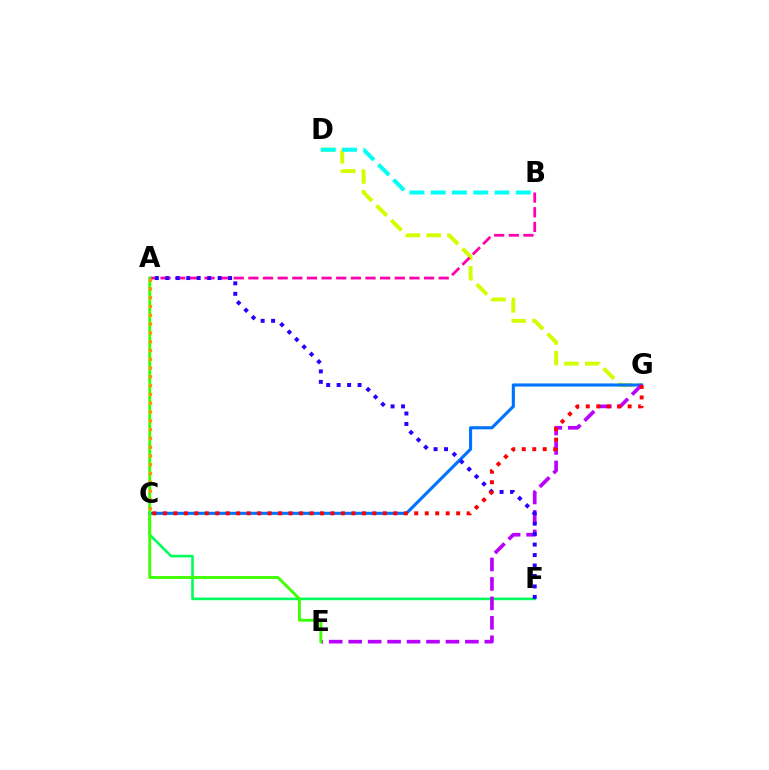{('C', 'F'): [{'color': '#00ff5c', 'line_style': 'solid', 'thickness': 1.88}], ('D', 'G'): [{'color': '#d1ff00', 'line_style': 'dashed', 'thickness': 2.82}], ('C', 'G'): [{'color': '#0074ff', 'line_style': 'solid', 'thickness': 2.25}, {'color': '#ff0000', 'line_style': 'dotted', 'thickness': 2.85}], ('A', 'B'): [{'color': '#ff00ac', 'line_style': 'dashed', 'thickness': 1.99}], ('E', 'G'): [{'color': '#b900ff', 'line_style': 'dashed', 'thickness': 2.64}], ('A', 'E'): [{'color': '#3dff00', 'line_style': 'solid', 'thickness': 2.07}], ('A', 'F'): [{'color': '#2500ff', 'line_style': 'dotted', 'thickness': 2.84}], ('A', 'C'): [{'color': '#ff9400', 'line_style': 'dotted', 'thickness': 2.39}], ('B', 'D'): [{'color': '#00fff6', 'line_style': 'dashed', 'thickness': 2.89}]}